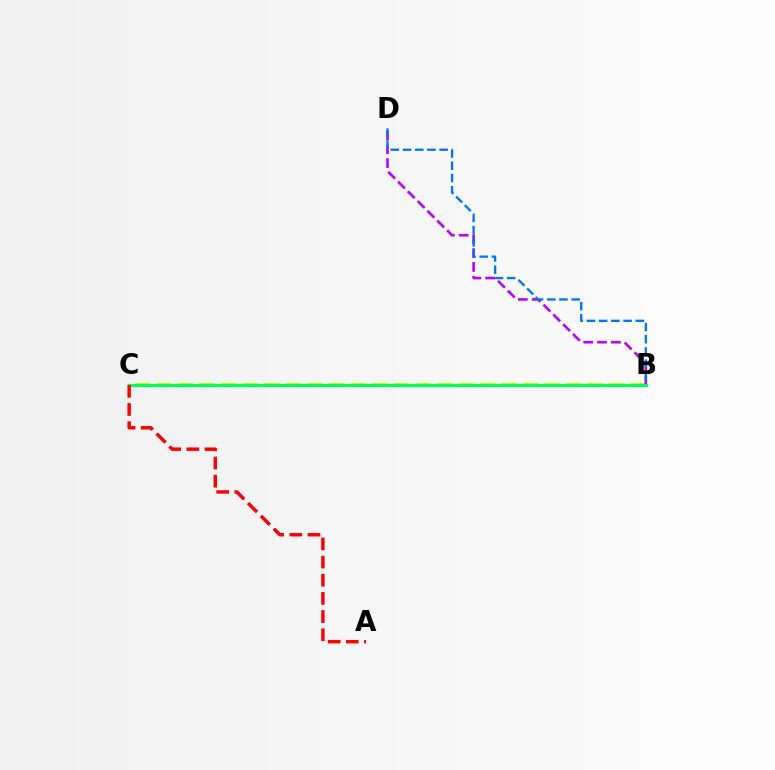{('B', 'C'): [{'color': '#d1ff00', 'line_style': 'dashed', 'thickness': 2.93}, {'color': '#00ff5c', 'line_style': 'solid', 'thickness': 2.34}], ('B', 'D'): [{'color': '#b900ff', 'line_style': 'dashed', 'thickness': 1.88}, {'color': '#0074ff', 'line_style': 'dashed', 'thickness': 1.66}], ('A', 'C'): [{'color': '#ff0000', 'line_style': 'dashed', 'thickness': 2.47}]}